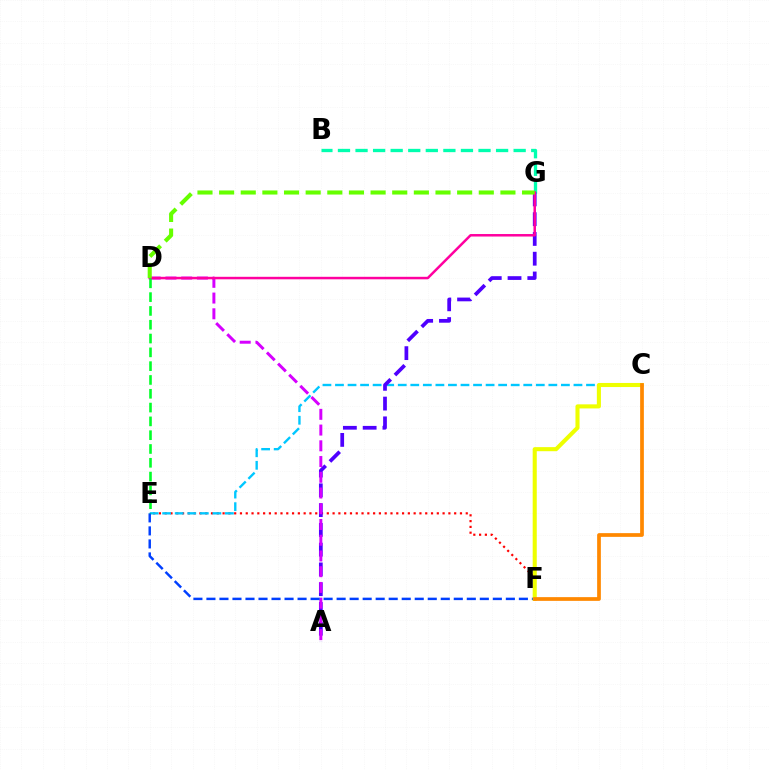{('B', 'G'): [{'color': '#00ffaf', 'line_style': 'dashed', 'thickness': 2.39}], ('E', 'F'): [{'color': '#ff0000', 'line_style': 'dotted', 'thickness': 1.57}, {'color': '#003fff', 'line_style': 'dashed', 'thickness': 1.77}], ('C', 'E'): [{'color': '#00c7ff', 'line_style': 'dashed', 'thickness': 1.71}], ('A', 'G'): [{'color': '#4f00ff', 'line_style': 'dashed', 'thickness': 2.69}], ('A', 'D'): [{'color': '#d600ff', 'line_style': 'dashed', 'thickness': 2.14}], ('D', 'G'): [{'color': '#ff00a0', 'line_style': 'solid', 'thickness': 1.8}, {'color': '#66ff00', 'line_style': 'dashed', 'thickness': 2.94}], ('C', 'F'): [{'color': '#eeff00', 'line_style': 'solid', 'thickness': 2.94}, {'color': '#ff8800', 'line_style': 'solid', 'thickness': 2.68}], ('D', 'E'): [{'color': '#00ff27', 'line_style': 'dashed', 'thickness': 1.88}]}